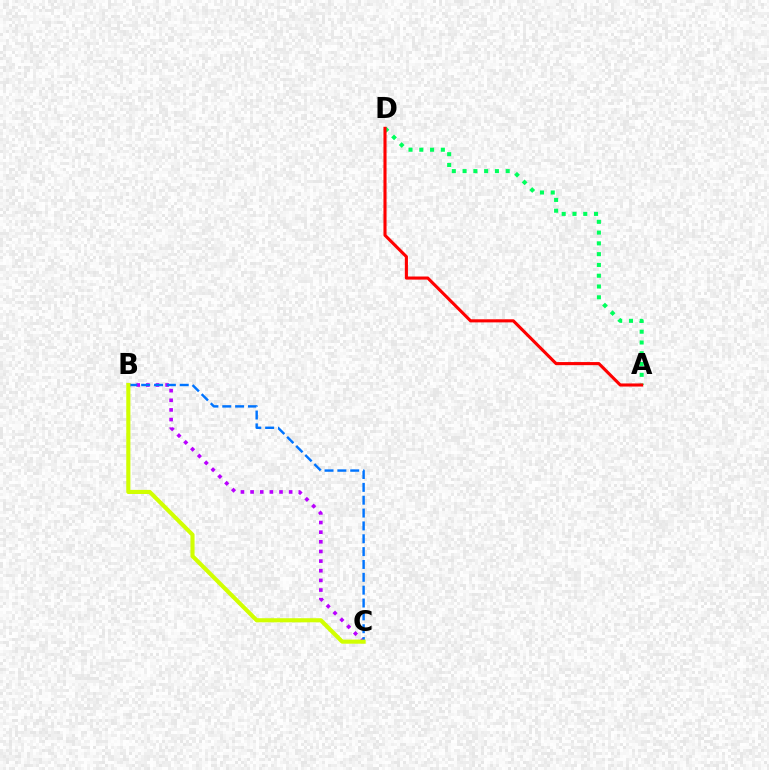{('A', 'D'): [{'color': '#00ff5c', 'line_style': 'dotted', 'thickness': 2.93}, {'color': '#ff0000', 'line_style': 'solid', 'thickness': 2.23}], ('B', 'C'): [{'color': '#b900ff', 'line_style': 'dotted', 'thickness': 2.62}, {'color': '#0074ff', 'line_style': 'dashed', 'thickness': 1.75}, {'color': '#d1ff00', 'line_style': 'solid', 'thickness': 2.96}]}